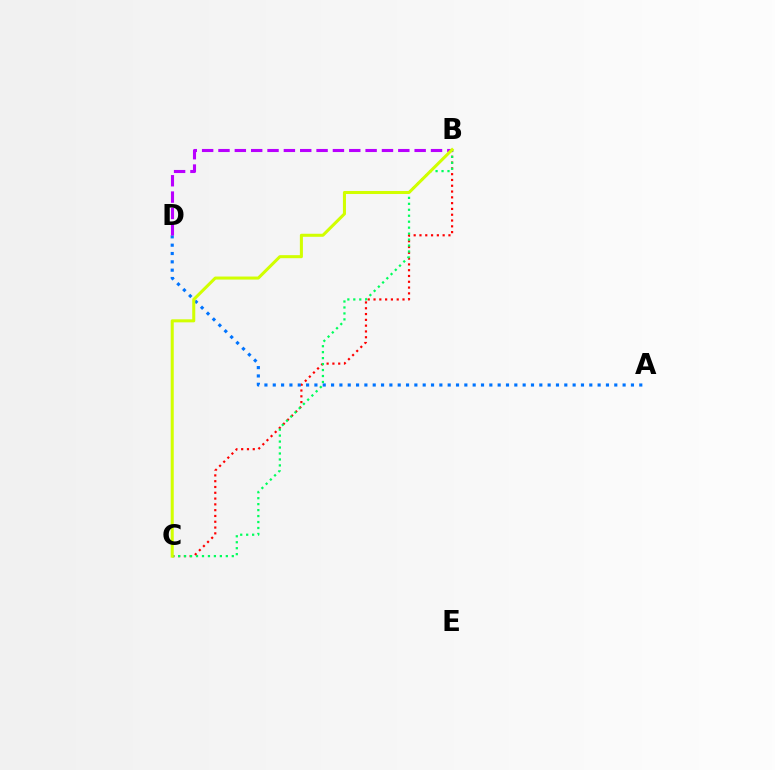{('B', 'C'): [{'color': '#ff0000', 'line_style': 'dotted', 'thickness': 1.57}, {'color': '#00ff5c', 'line_style': 'dotted', 'thickness': 1.62}, {'color': '#d1ff00', 'line_style': 'solid', 'thickness': 2.19}], ('A', 'D'): [{'color': '#0074ff', 'line_style': 'dotted', 'thickness': 2.26}], ('B', 'D'): [{'color': '#b900ff', 'line_style': 'dashed', 'thickness': 2.22}]}